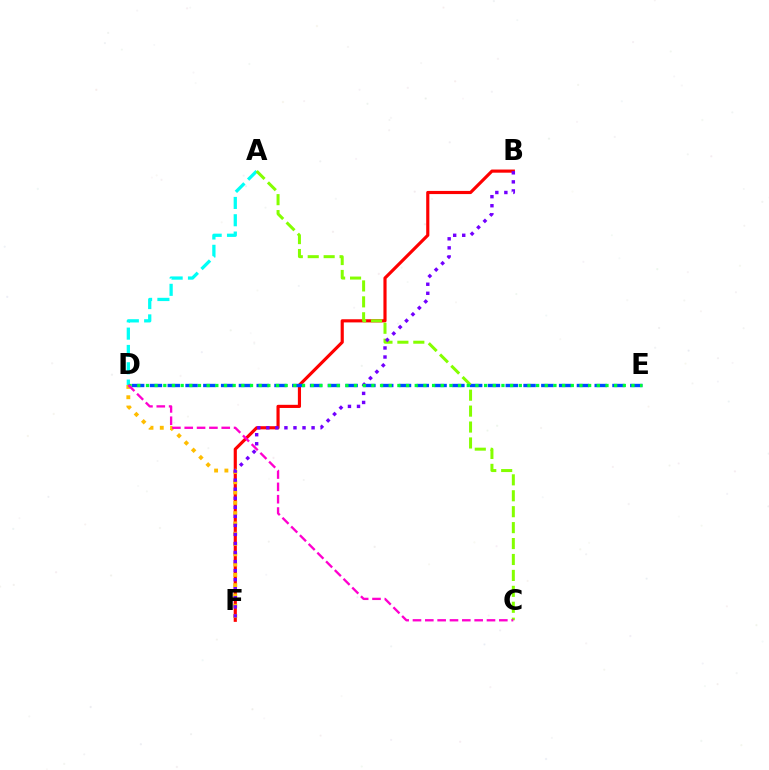{('B', 'F'): [{'color': '#ff0000', 'line_style': 'solid', 'thickness': 2.27}, {'color': '#7200ff', 'line_style': 'dotted', 'thickness': 2.46}], ('A', 'D'): [{'color': '#00fff6', 'line_style': 'dashed', 'thickness': 2.35}], ('D', 'E'): [{'color': '#004bff', 'line_style': 'dashed', 'thickness': 2.42}, {'color': '#00ff39', 'line_style': 'dotted', 'thickness': 2.36}], ('D', 'F'): [{'color': '#ffbd00', 'line_style': 'dotted', 'thickness': 2.8}], ('A', 'C'): [{'color': '#84ff00', 'line_style': 'dashed', 'thickness': 2.16}], ('C', 'D'): [{'color': '#ff00cf', 'line_style': 'dashed', 'thickness': 1.68}]}